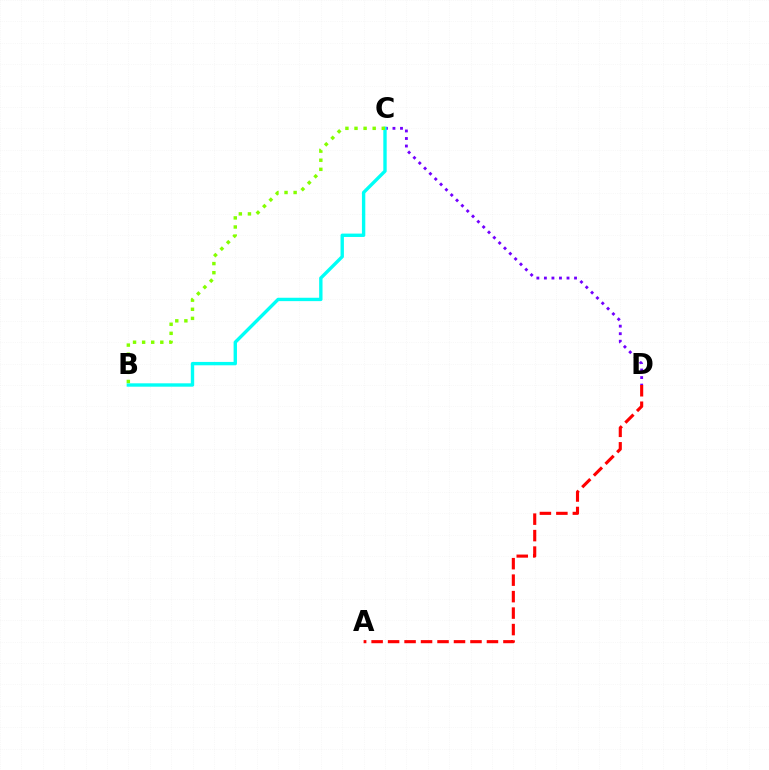{('C', 'D'): [{'color': '#7200ff', 'line_style': 'dotted', 'thickness': 2.05}], ('B', 'C'): [{'color': '#00fff6', 'line_style': 'solid', 'thickness': 2.43}, {'color': '#84ff00', 'line_style': 'dotted', 'thickness': 2.47}], ('A', 'D'): [{'color': '#ff0000', 'line_style': 'dashed', 'thickness': 2.24}]}